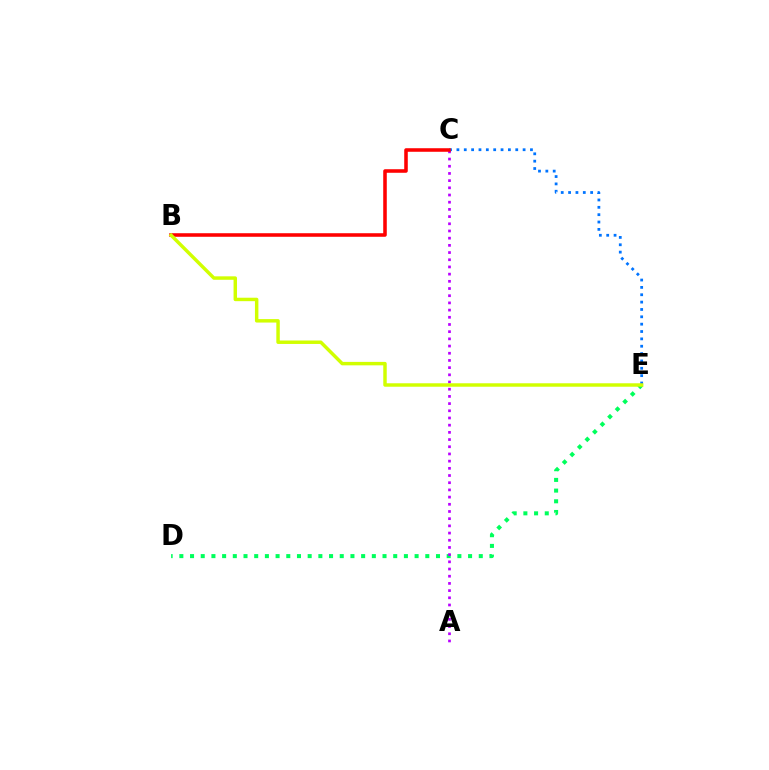{('D', 'E'): [{'color': '#00ff5c', 'line_style': 'dotted', 'thickness': 2.91}], ('C', 'E'): [{'color': '#0074ff', 'line_style': 'dotted', 'thickness': 2.0}], ('A', 'C'): [{'color': '#b900ff', 'line_style': 'dotted', 'thickness': 1.95}], ('B', 'C'): [{'color': '#ff0000', 'line_style': 'solid', 'thickness': 2.56}], ('B', 'E'): [{'color': '#d1ff00', 'line_style': 'solid', 'thickness': 2.49}]}